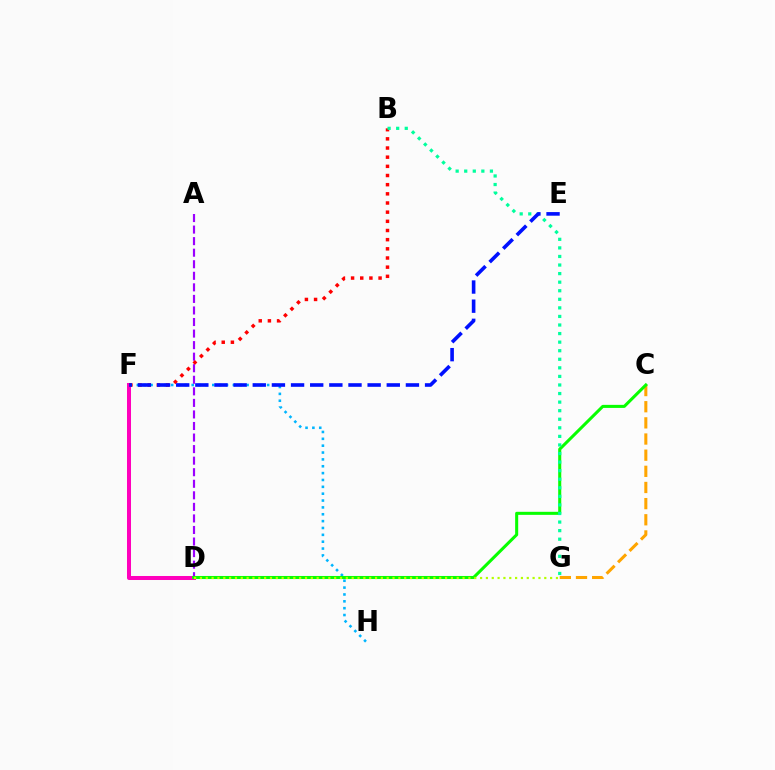{('F', 'H'): [{'color': '#00b5ff', 'line_style': 'dotted', 'thickness': 1.86}], ('D', 'F'): [{'color': '#ff00bd', 'line_style': 'solid', 'thickness': 2.88}], ('A', 'D'): [{'color': '#9b00ff', 'line_style': 'dashed', 'thickness': 1.57}], ('C', 'G'): [{'color': '#ffa500', 'line_style': 'dashed', 'thickness': 2.19}], ('C', 'D'): [{'color': '#08ff00', 'line_style': 'solid', 'thickness': 2.2}], ('B', 'F'): [{'color': '#ff0000', 'line_style': 'dotted', 'thickness': 2.49}], ('B', 'G'): [{'color': '#00ff9d', 'line_style': 'dotted', 'thickness': 2.33}], ('D', 'G'): [{'color': '#b3ff00', 'line_style': 'dotted', 'thickness': 1.59}], ('E', 'F'): [{'color': '#0010ff', 'line_style': 'dashed', 'thickness': 2.6}]}